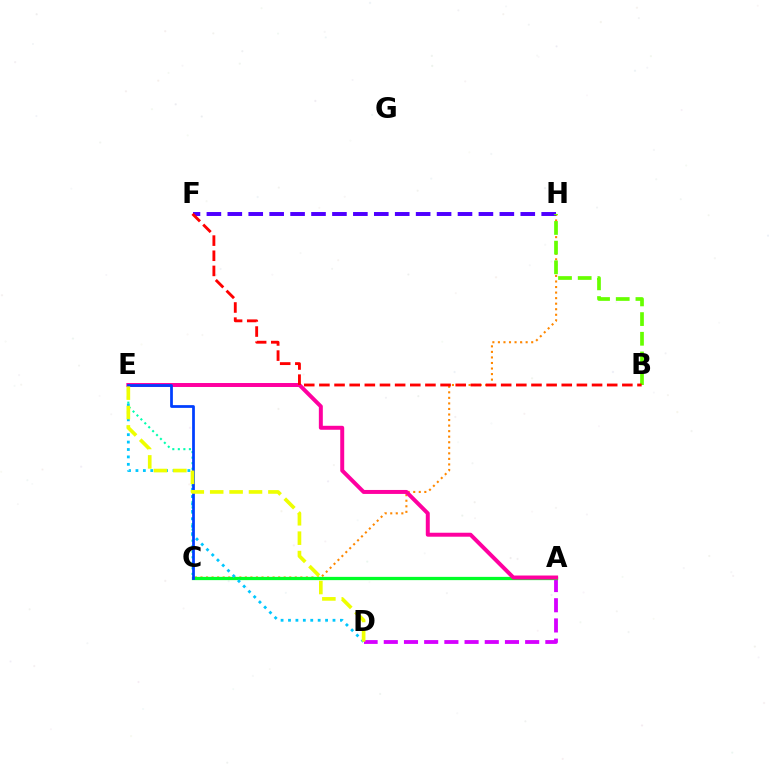{('C', 'H'): [{'color': '#ff8800', 'line_style': 'dotted', 'thickness': 1.51}], ('C', 'E'): [{'color': '#00ffaf', 'line_style': 'dotted', 'thickness': 1.5}, {'color': '#003fff', 'line_style': 'solid', 'thickness': 1.98}], ('A', 'D'): [{'color': '#d600ff', 'line_style': 'dashed', 'thickness': 2.74}], ('A', 'C'): [{'color': '#00ff27', 'line_style': 'solid', 'thickness': 2.35}], ('D', 'E'): [{'color': '#00c7ff', 'line_style': 'dotted', 'thickness': 2.01}, {'color': '#eeff00', 'line_style': 'dashed', 'thickness': 2.64}], ('A', 'E'): [{'color': '#ff00a0', 'line_style': 'solid', 'thickness': 2.86}], ('F', 'H'): [{'color': '#4f00ff', 'line_style': 'dashed', 'thickness': 2.84}], ('B', 'H'): [{'color': '#66ff00', 'line_style': 'dashed', 'thickness': 2.67}], ('B', 'F'): [{'color': '#ff0000', 'line_style': 'dashed', 'thickness': 2.06}]}